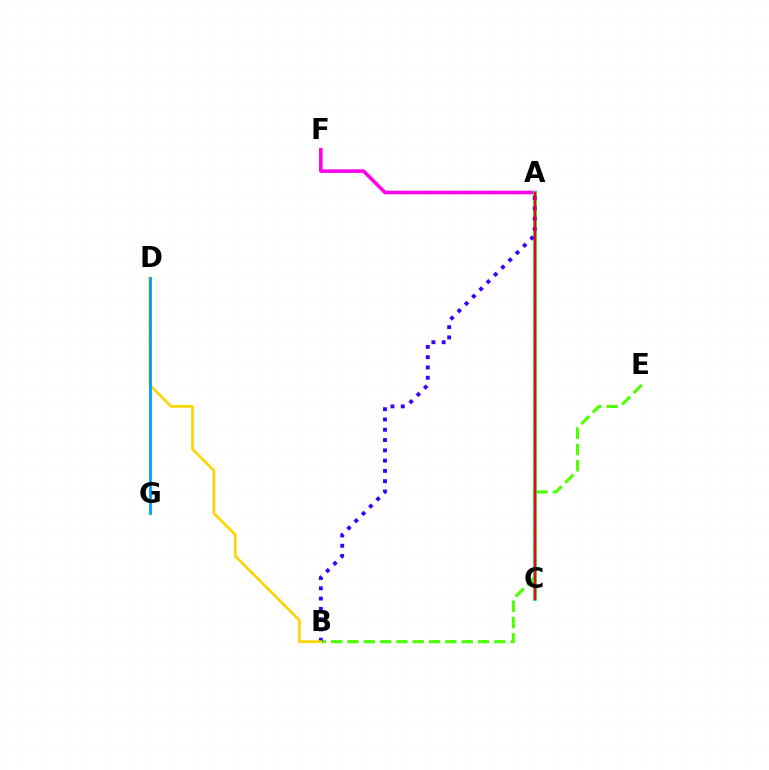{('B', 'E'): [{'color': '#4fff00', 'line_style': 'dashed', 'thickness': 2.22}], ('A', 'F'): [{'color': '#ff00ed', 'line_style': 'solid', 'thickness': 2.57}], ('A', 'C'): [{'color': '#00ff86', 'line_style': 'solid', 'thickness': 2.77}, {'color': '#ff0000', 'line_style': 'solid', 'thickness': 1.72}], ('A', 'B'): [{'color': '#3700ff', 'line_style': 'dotted', 'thickness': 2.79}], ('B', 'D'): [{'color': '#ffd500', 'line_style': 'solid', 'thickness': 1.92}], ('D', 'G'): [{'color': '#009eff', 'line_style': 'solid', 'thickness': 2.02}]}